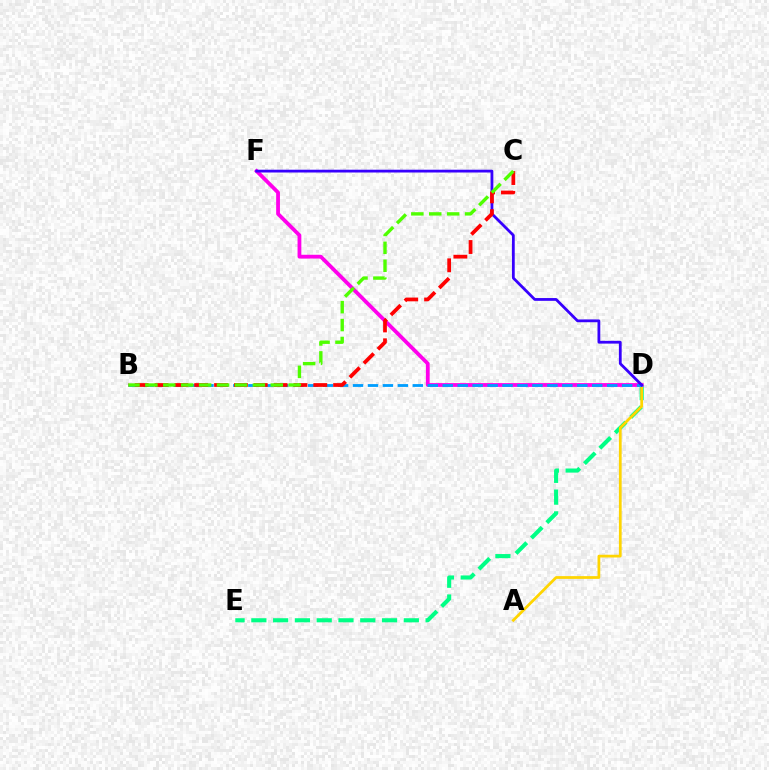{('D', 'E'): [{'color': '#00ff86', 'line_style': 'dashed', 'thickness': 2.96}], ('A', 'D'): [{'color': '#ffd500', 'line_style': 'solid', 'thickness': 1.98}], ('D', 'F'): [{'color': '#ff00ed', 'line_style': 'solid', 'thickness': 2.73}, {'color': '#3700ff', 'line_style': 'solid', 'thickness': 2.01}], ('B', 'D'): [{'color': '#009eff', 'line_style': 'dashed', 'thickness': 2.03}], ('B', 'C'): [{'color': '#ff0000', 'line_style': 'dashed', 'thickness': 2.7}, {'color': '#4fff00', 'line_style': 'dashed', 'thickness': 2.43}]}